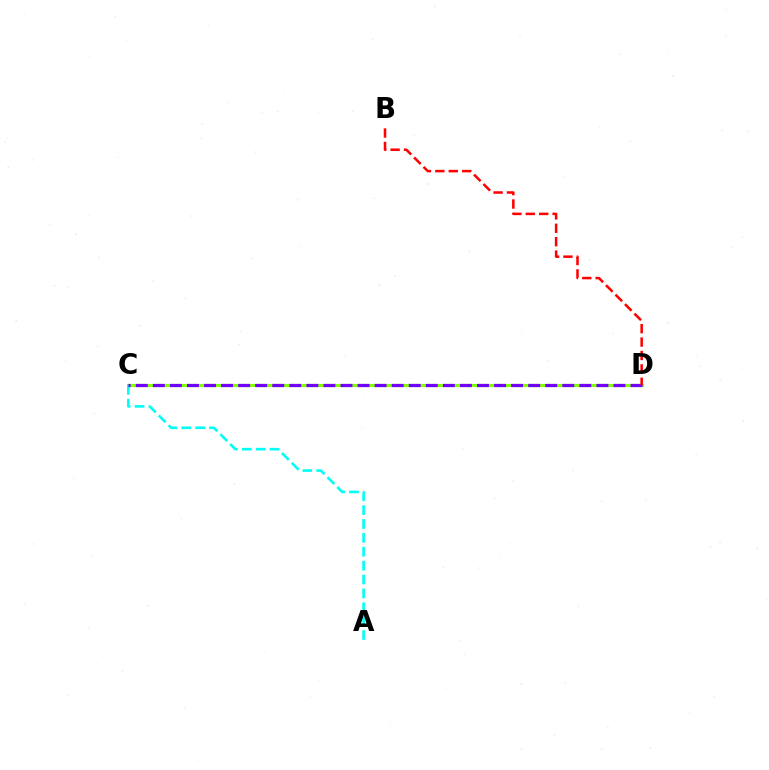{('C', 'D'): [{'color': '#84ff00', 'line_style': 'solid', 'thickness': 2.28}, {'color': '#7200ff', 'line_style': 'dashed', 'thickness': 2.32}], ('A', 'C'): [{'color': '#00fff6', 'line_style': 'dashed', 'thickness': 1.89}], ('B', 'D'): [{'color': '#ff0000', 'line_style': 'dashed', 'thickness': 1.82}]}